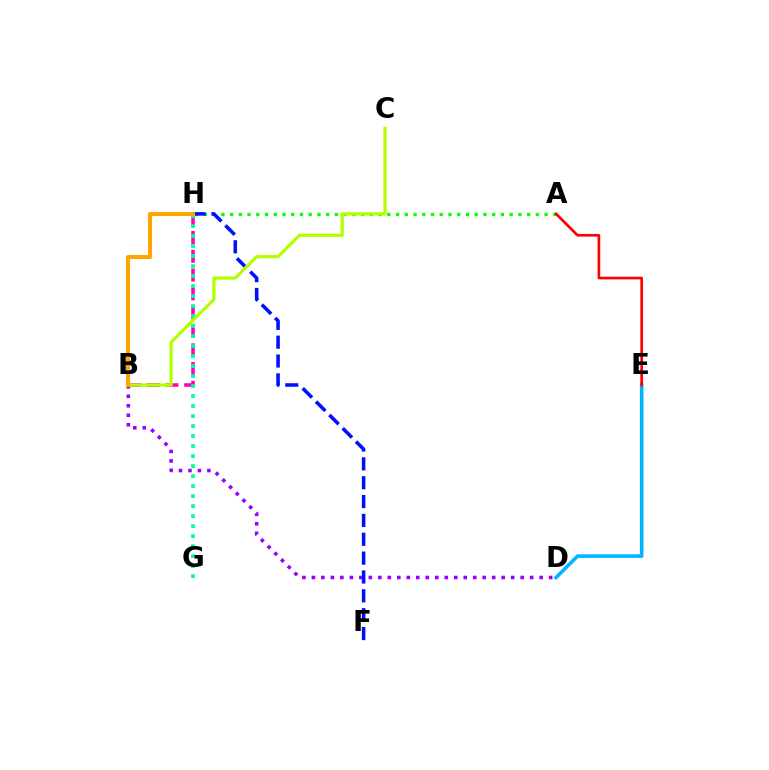{('B', 'D'): [{'color': '#9b00ff', 'line_style': 'dotted', 'thickness': 2.58}], ('B', 'H'): [{'color': '#ff00bd', 'line_style': 'dashed', 'thickness': 2.54}, {'color': '#ffa500', 'line_style': 'solid', 'thickness': 2.95}], ('A', 'H'): [{'color': '#08ff00', 'line_style': 'dotted', 'thickness': 2.37}], ('D', 'E'): [{'color': '#00b5ff', 'line_style': 'solid', 'thickness': 2.59}], ('G', 'H'): [{'color': '#00ff9d', 'line_style': 'dotted', 'thickness': 2.72}], ('F', 'H'): [{'color': '#0010ff', 'line_style': 'dashed', 'thickness': 2.56}], ('A', 'E'): [{'color': '#ff0000', 'line_style': 'solid', 'thickness': 1.92}], ('B', 'C'): [{'color': '#b3ff00', 'line_style': 'solid', 'thickness': 2.33}]}